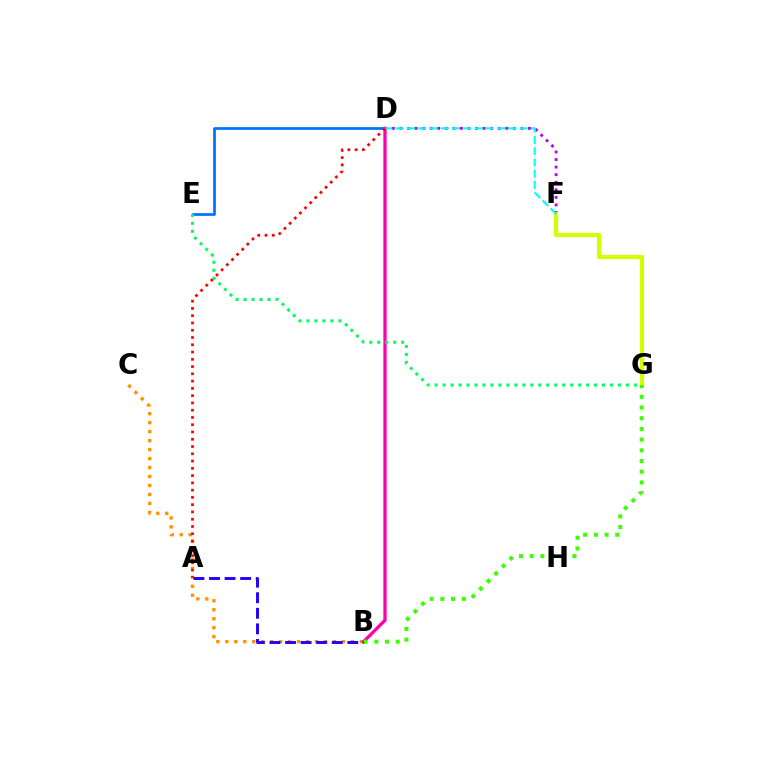{('D', 'F'): [{'color': '#b900ff', 'line_style': 'dotted', 'thickness': 2.05}, {'color': '#00fff6', 'line_style': 'dashed', 'thickness': 1.53}], ('D', 'E'): [{'color': '#0074ff', 'line_style': 'solid', 'thickness': 1.97}], ('B', 'C'): [{'color': '#ff9400', 'line_style': 'dotted', 'thickness': 2.44}], ('B', 'D'): [{'color': '#ff00ac', 'line_style': 'solid', 'thickness': 2.37}], ('E', 'G'): [{'color': '#00ff5c', 'line_style': 'dotted', 'thickness': 2.17}], ('F', 'G'): [{'color': '#d1ff00', 'line_style': 'solid', 'thickness': 3.0}], ('A', 'B'): [{'color': '#2500ff', 'line_style': 'dashed', 'thickness': 2.11}], ('B', 'G'): [{'color': '#3dff00', 'line_style': 'dotted', 'thickness': 2.91}], ('A', 'D'): [{'color': '#ff0000', 'line_style': 'dotted', 'thickness': 1.98}]}